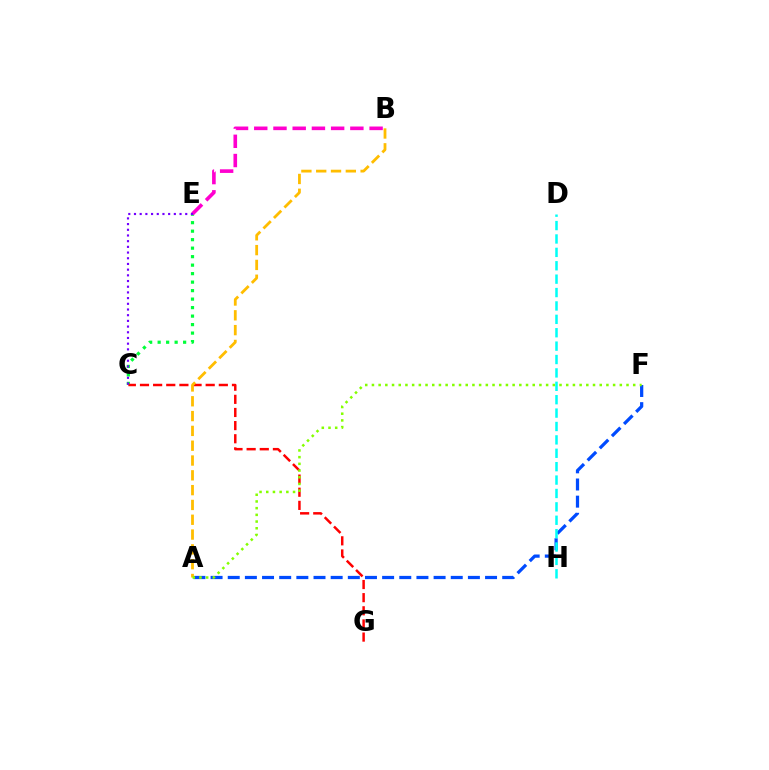{('C', 'E'): [{'color': '#00ff39', 'line_style': 'dotted', 'thickness': 2.31}, {'color': '#7200ff', 'line_style': 'dotted', 'thickness': 1.55}], ('A', 'F'): [{'color': '#004bff', 'line_style': 'dashed', 'thickness': 2.33}, {'color': '#84ff00', 'line_style': 'dotted', 'thickness': 1.82}], ('C', 'G'): [{'color': '#ff0000', 'line_style': 'dashed', 'thickness': 1.79}], ('A', 'B'): [{'color': '#ffbd00', 'line_style': 'dashed', 'thickness': 2.01}], ('B', 'E'): [{'color': '#ff00cf', 'line_style': 'dashed', 'thickness': 2.61}], ('D', 'H'): [{'color': '#00fff6', 'line_style': 'dashed', 'thickness': 1.82}]}